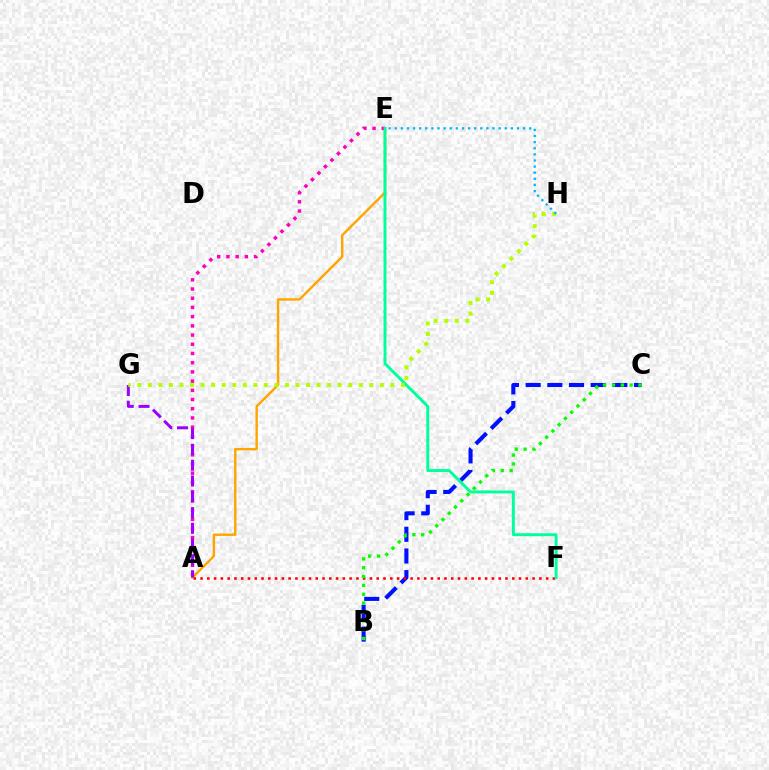{('A', 'E'): [{'color': '#ffa500', 'line_style': 'solid', 'thickness': 1.73}, {'color': '#ff00bd', 'line_style': 'dotted', 'thickness': 2.5}], ('B', 'C'): [{'color': '#0010ff', 'line_style': 'dashed', 'thickness': 2.94}, {'color': '#08ff00', 'line_style': 'dotted', 'thickness': 2.4}], ('A', 'F'): [{'color': '#ff0000', 'line_style': 'dotted', 'thickness': 1.84}], ('E', 'F'): [{'color': '#00ff9d', 'line_style': 'solid', 'thickness': 2.12}], ('A', 'G'): [{'color': '#9b00ff', 'line_style': 'dashed', 'thickness': 2.15}], ('G', 'H'): [{'color': '#b3ff00', 'line_style': 'dotted', 'thickness': 2.87}], ('E', 'H'): [{'color': '#00b5ff', 'line_style': 'dotted', 'thickness': 1.66}]}